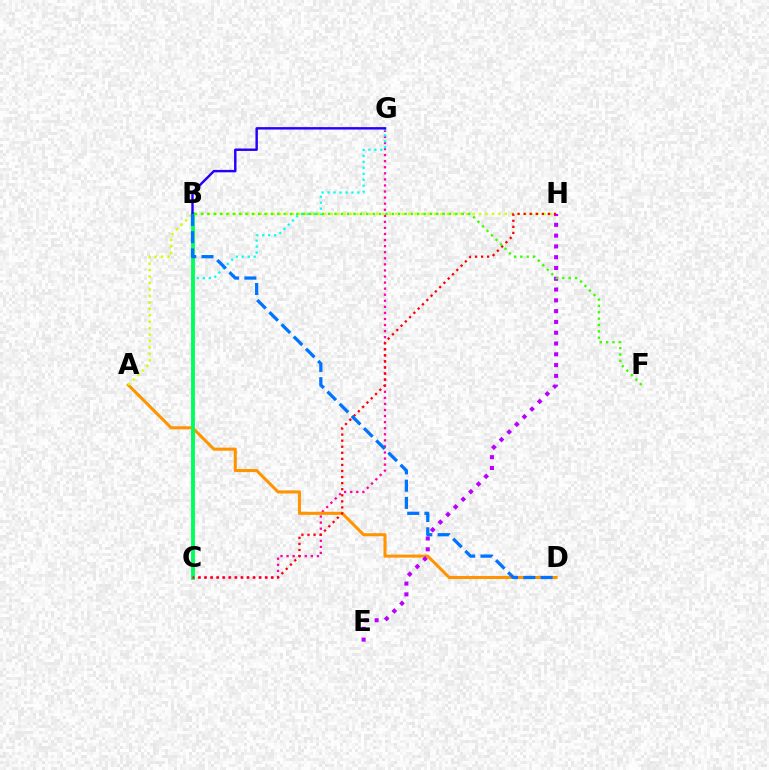{('C', 'G'): [{'color': '#ff00ac', 'line_style': 'dotted', 'thickness': 1.65}, {'color': '#00fff6', 'line_style': 'dotted', 'thickness': 1.62}], ('A', 'D'): [{'color': '#ff9400', 'line_style': 'solid', 'thickness': 2.2}], ('B', 'C'): [{'color': '#00ff5c', 'line_style': 'solid', 'thickness': 2.78}], ('A', 'H'): [{'color': '#d1ff00', 'line_style': 'dotted', 'thickness': 1.75}], ('E', 'H'): [{'color': '#b900ff', 'line_style': 'dotted', 'thickness': 2.93}], ('C', 'H'): [{'color': '#ff0000', 'line_style': 'dotted', 'thickness': 1.65}], ('B', 'G'): [{'color': '#2500ff', 'line_style': 'solid', 'thickness': 1.75}], ('B', 'D'): [{'color': '#0074ff', 'line_style': 'dashed', 'thickness': 2.34}], ('B', 'F'): [{'color': '#3dff00', 'line_style': 'dotted', 'thickness': 1.73}]}